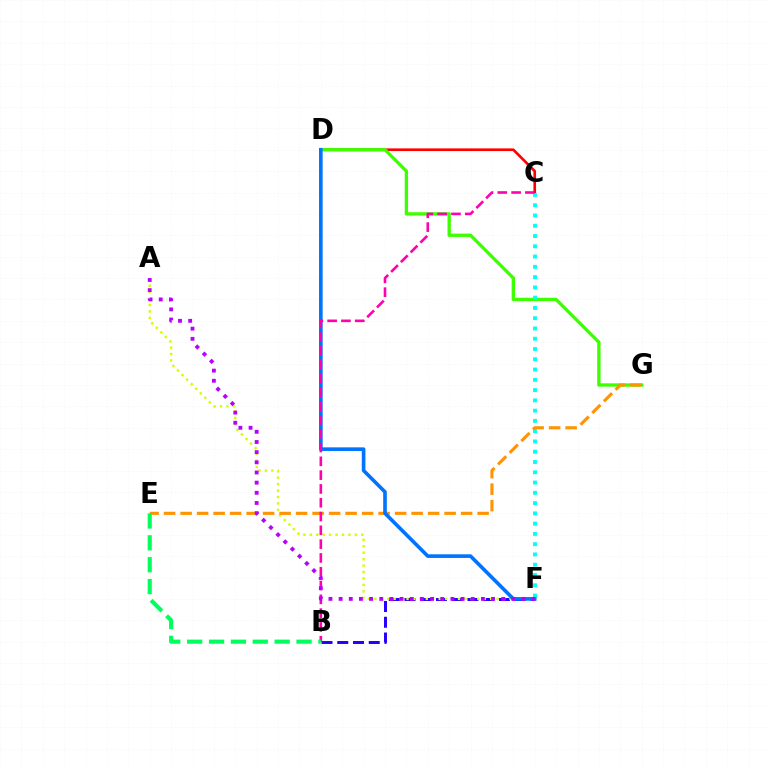{('B', 'F'): [{'color': '#2500ff', 'line_style': 'dashed', 'thickness': 2.14}], ('C', 'D'): [{'color': '#ff0000', 'line_style': 'solid', 'thickness': 1.92}], ('A', 'F'): [{'color': '#d1ff00', 'line_style': 'dotted', 'thickness': 1.75}, {'color': '#b900ff', 'line_style': 'dotted', 'thickness': 2.76}], ('D', 'G'): [{'color': '#3dff00', 'line_style': 'solid', 'thickness': 2.39}], ('C', 'F'): [{'color': '#00fff6', 'line_style': 'dotted', 'thickness': 2.79}], ('E', 'G'): [{'color': '#ff9400', 'line_style': 'dashed', 'thickness': 2.24}], ('D', 'F'): [{'color': '#0074ff', 'line_style': 'solid', 'thickness': 2.61}], ('B', 'C'): [{'color': '#ff00ac', 'line_style': 'dashed', 'thickness': 1.87}], ('B', 'E'): [{'color': '#00ff5c', 'line_style': 'dashed', 'thickness': 2.97}]}